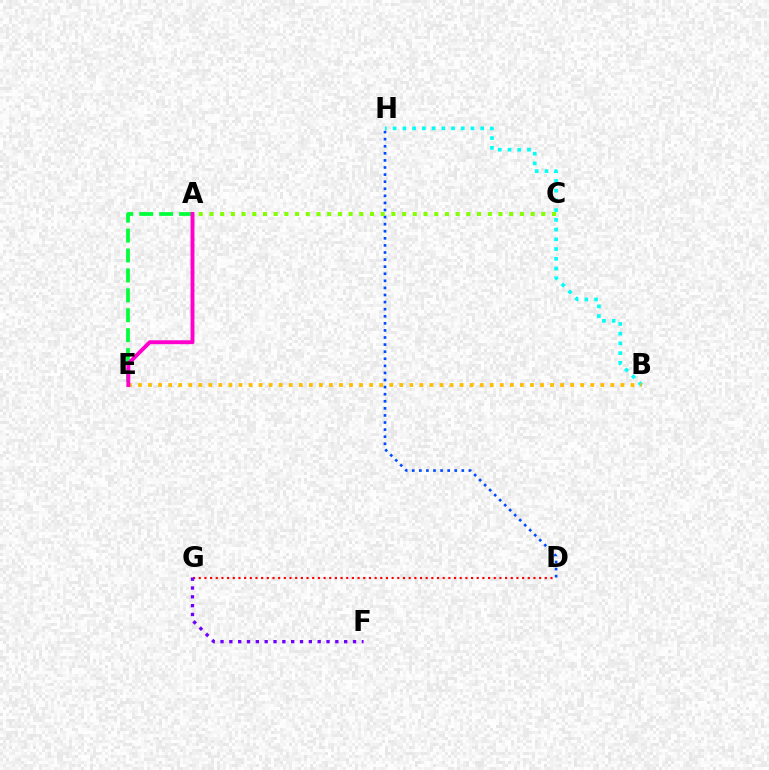{('A', 'E'): [{'color': '#00ff39', 'line_style': 'dashed', 'thickness': 2.71}, {'color': '#ff00cf', 'line_style': 'solid', 'thickness': 2.8}], ('D', 'G'): [{'color': '#ff0000', 'line_style': 'dotted', 'thickness': 1.54}], ('B', 'H'): [{'color': '#00fff6', 'line_style': 'dotted', 'thickness': 2.64}], ('F', 'G'): [{'color': '#7200ff', 'line_style': 'dotted', 'thickness': 2.4}], ('D', 'H'): [{'color': '#004bff', 'line_style': 'dotted', 'thickness': 1.92}], ('B', 'E'): [{'color': '#ffbd00', 'line_style': 'dotted', 'thickness': 2.73}], ('A', 'C'): [{'color': '#84ff00', 'line_style': 'dotted', 'thickness': 2.91}]}